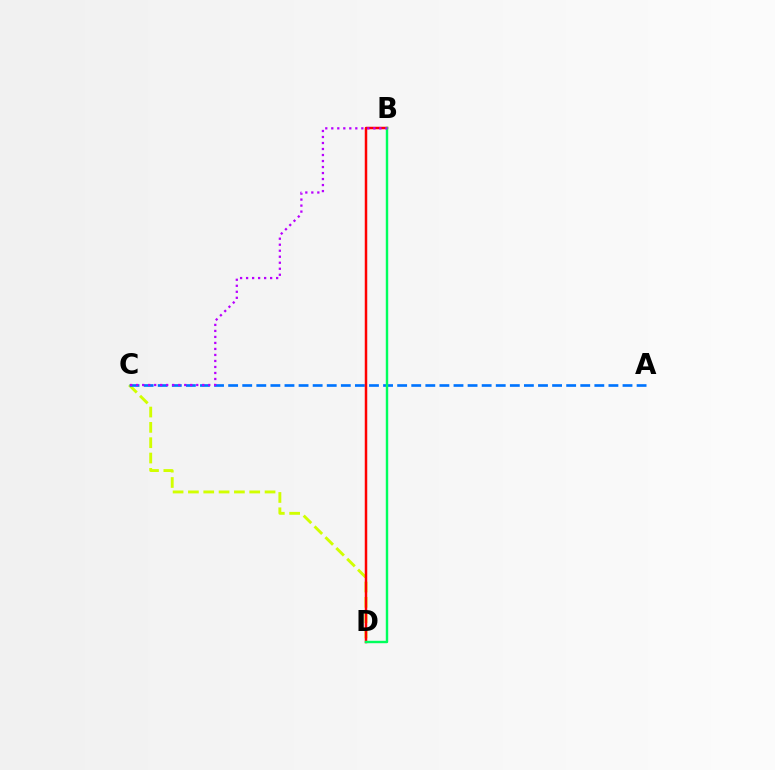{('C', 'D'): [{'color': '#d1ff00', 'line_style': 'dashed', 'thickness': 2.08}], ('A', 'C'): [{'color': '#0074ff', 'line_style': 'dashed', 'thickness': 1.91}], ('B', 'D'): [{'color': '#ff0000', 'line_style': 'solid', 'thickness': 1.8}, {'color': '#00ff5c', 'line_style': 'solid', 'thickness': 1.74}], ('B', 'C'): [{'color': '#b900ff', 'line_style': 'dotted', 'thickness': 1.63}]}